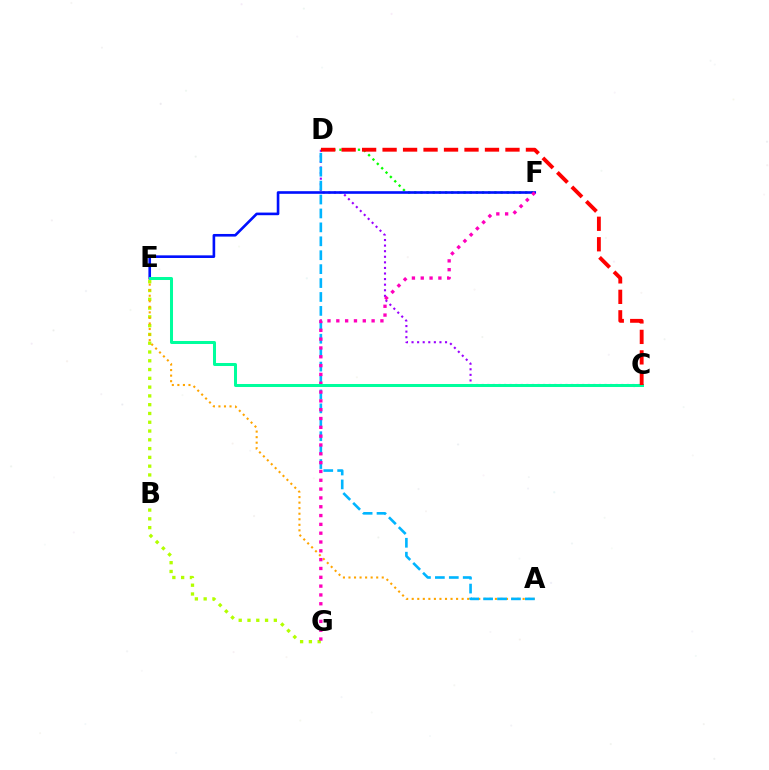{('C', 'D'): [{'color': '#9b00ff', 'line_style': 'dotted', 'thickness': 1.52}, {'color': '#ff0000', 'line_style': 'dashed', 'thickness': 2.78}], ('D', 'F'): [{'color': '#08ff00', 'line_style': 'dotted', 'thickness': 1.68}], ('E', 'G'): [{'color': '#b3ff00', 'line_style': 'dotted', 'thickness': 2.39}], ('E', 'F'): [{'color': '#0010ff', 'line_style': 'solid', 'thickness': 1.89}], ('A', 'E'): [{'color': '#ffa500', 'line_style': 'dotted', 'thickness': 1.51}], ('A', 'D'): [{'color': '#00b5ff', 'line_style': 'dashed', 'thickness': 1.89}], ('F', 'G'): [{'color': '#ff00bd', 'line_style': 'dotted', 'thickness': 2.4}], ('C', 'E'): [{'color': '#00ff9d', 'line_style': 'solid', 'thickness': 2.17}]}